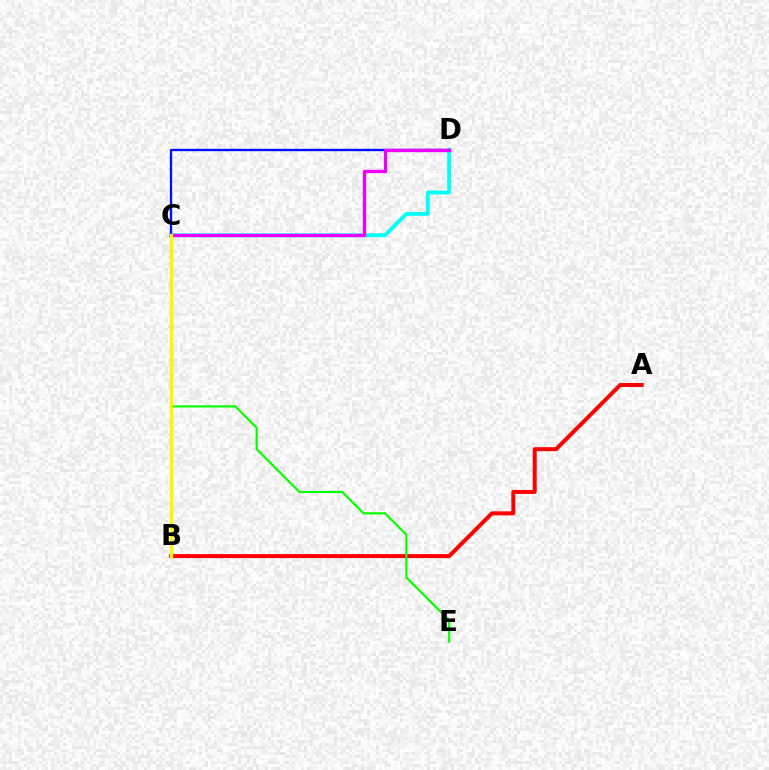{('C', 'D'): [{'color': '#00fff6', 'line_style': 'solid', 'thickness': 2.76}, {'color': '#0010ff', 'line_style': 'solid', 'thickness': 1.69}, {'color': '#ee00ff', 'line_style': 'solid', 'thickness': 2.4}], ('A', 'B'): [{'color': '#ff0000', 'line_style': 'solid', 'thickness': 2.86}], ('C', 'E'): [{'color': '#08ff00', 'line_style': 'solid', 'thickness': 1.57}], ('B', 'C'): [{'color': '#fcf500', 'line_style': 'solid', 'thickness': 2.4}]}